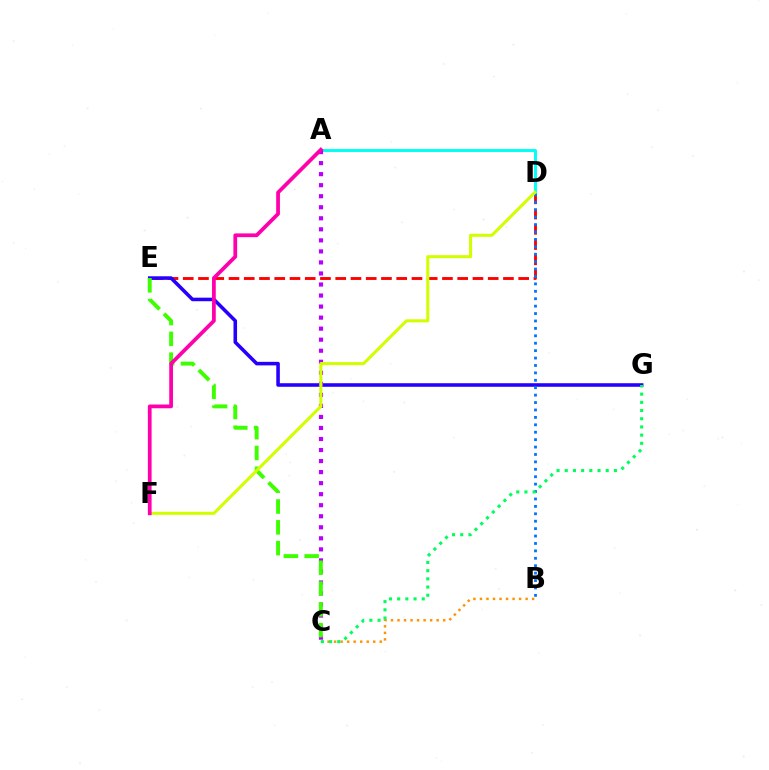{('B', 'C'): [{'color': '#ff9400', 'line_style': 'dotted', 'thickness': 1.77}], ('D', 'E'): [{'color': '#ff0000', 'line_style': 'dashed', 'thickness': 2.07}], ('E', 'G'): [{'color': '#2500ff', 'line_style': 'solid', 'thickness': 2.56}], ('A', 'D'): [{'color': '#00fff6', 'line_style': 'solid', 'thickness': 2.12}], ('B', 'D'): [{'color': '#0074ff', 'line_style': 'dotted', 'thickness': 2.01}], ('A', 'C'): [{'color': '#b900ff', 'line_style': 'dotted', 'thickness': 3.0}], ('C', 'E'): [{'color': '#3dff00', 'line_style': 'dashed', 'thickness': 2.83}], ('D', 'F'): [{'color': '#d1ff00', 'line_style': 'solid', 'thickness': 2.2}], ('A', 'F'): [{'color': '#ff00ac', 'line_style': 'solid', 'thickness': 2.7}], ('C', 'G'): [{'color': '#00ff5c', 'line_style': 'dotted', 'thickness': 2.23}]}